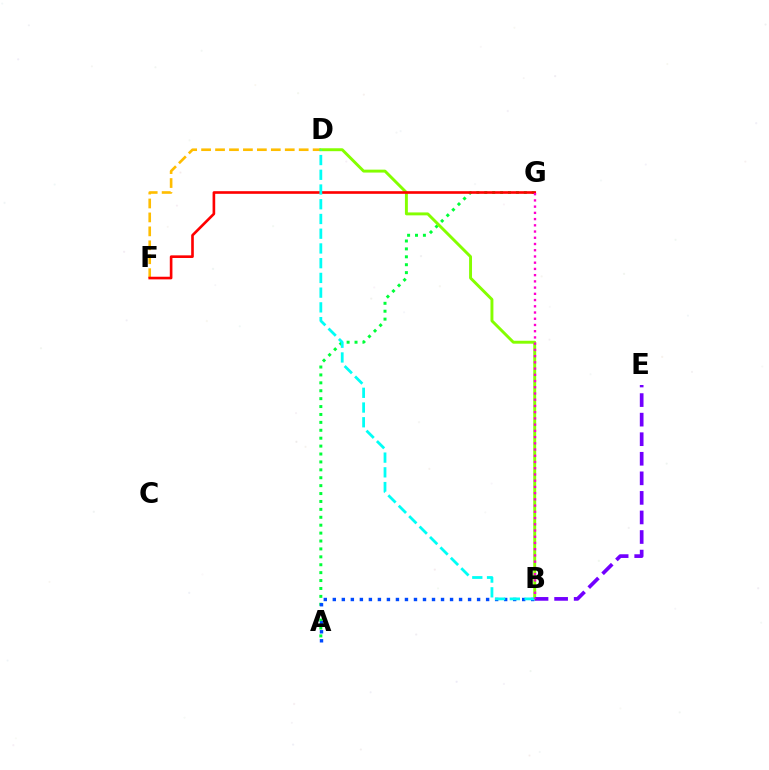{('A', 'G'): [{'color': '#00ff39', 'line_style': 'dotted', 'thickness': 2.15}], ('D', 'F'): [{'color': '#ffbd00', 'line_style': 'dashed', 'thickness': 1.89}], ('B', 'D'): [{'color': '#84ff00', 'line_style': 'solid', 'thickness': 2.1}, {'color': '#00fff6', 'line_style': 'dashed', 'thickness': 2.0}], ('A', 'B'): [{'color': '#004bff', 'line_style': 'dotted', 'thickness': 2.45}], ('B', 'E'): [{'color': '#7200ff', 'line_style': 'dashed', 'thickness': 2.66}], ('F', 'G'): [{'color': '#ff0000', 'line_style': 'solid', 'thickness': 1.9}], ('B', 'G'): [{'color': '#ff00cf', 'line_style': 'dotted', 'thickness': 1.69}]}